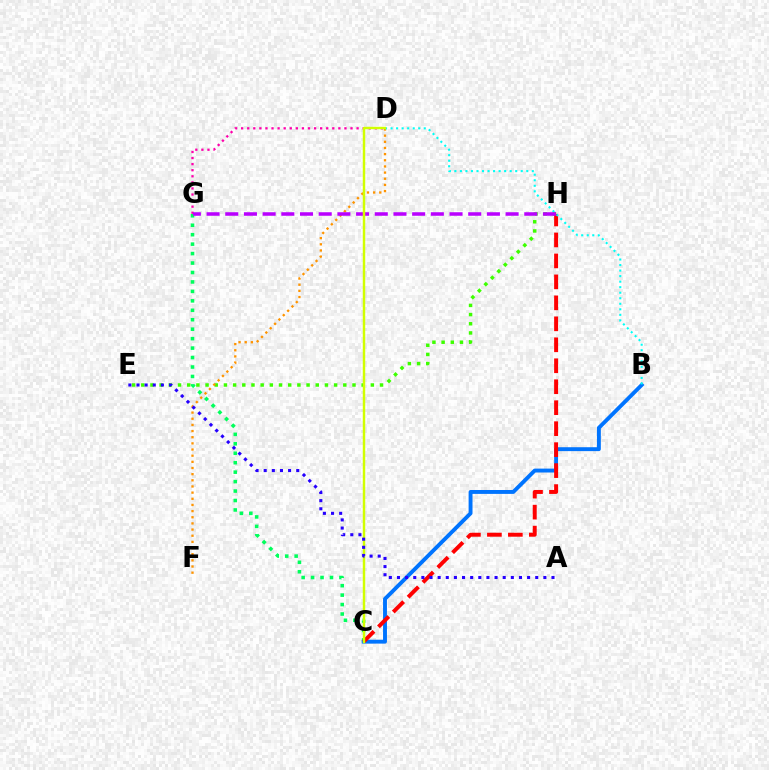{('C', 'G'): [{'color': '#00ff5c', 'line_style': 'dotted', 'thickness': 2.57}], ('E', 'H'): [{'color': '#3dff00', 'line_style': 'dotted', 'thickness': 2.49}], ('D', 'G'): [{'color': '#ff00ac', 'line_style': 'dotted', 'thickness': 1.65}], ('D', 'F'): [{'color': '#ff9400', 'line_style': 'dotted', 'thickness': 1.67}], ('B', 'C'): [{'color': '#0074ff', 'line_style': 'solid', 'thickness': 2.81}], ('C', 'H'): [{'color': '#ff0000', 'line_style': 'dashed', 'thickness': 2.85}], ('B', 'D'): [{'color': '#00fff6', 'line_style': 'dotted', 'thickness': 1.5}], ('G', 'H'): [{'color': '#b900ff', 'line_style': 'dashed', 'thickness': 2.54}], ('C', 'D'): [{'color': '#d1ff00', 'line_style': 'solid', 'thickness': 1.76}], ('A', 'E'): [{'color': '#2500ff', 'line_style': 'dotted', 'thickness': 2.21}]}